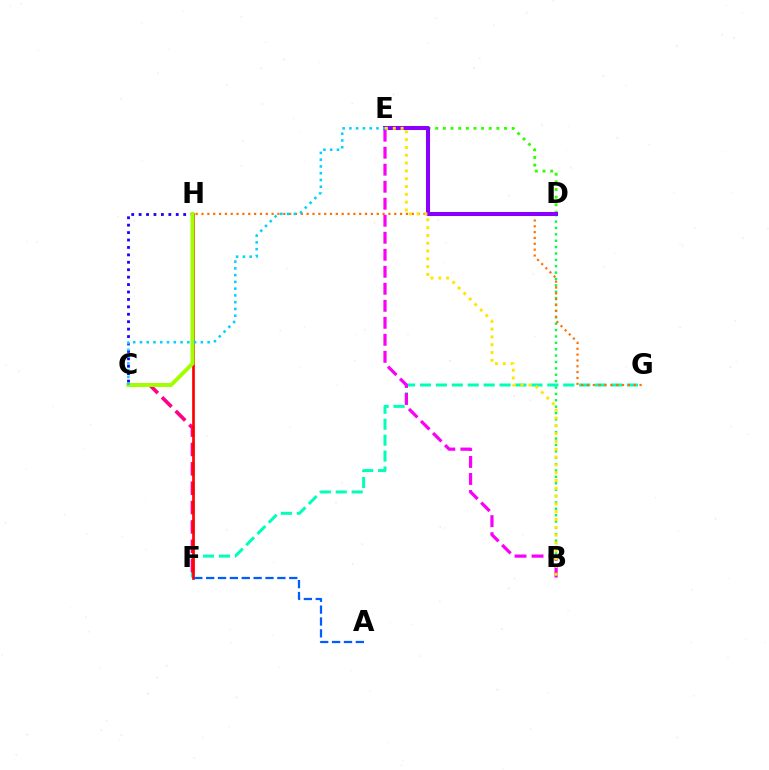{('B', 'D'): [{'color': '#00ff45', 'line_style': 'dotted', 'thickness': 1.73}], ('F', 'G'): [{'color': '#00ffbb', 'line_style': 'dashed', 'thickness': 2.16}], ('G', 'H'): [{'color': '#ff7000', 'line_style': 'dotted', 'thickness': 1.59}], ('C', 'F'): [{'color': '#ff0088', 'line_style': 'dashed', 'thickness': 2.63}], ('D', 'E'): [{'color': '#31ff00', 'line_style': 'dotted', 'thickness': 2.08}, {'color': '#8a00ff', 'line_style': 'solid', 'thickness': 2.91}], ('C', 'H'): [{'color': '#1900ff', 'line_style': 'dotted', 'thickness': 2.02}, {'color': '#a2ff00', 'line_style': 'solid', 'thickness': 2.84}], ('F', 'H'): [{'color': '#ff0000', 'line_style': 'solid', 'thickness': 1.94}], ('B', 'E'): [{'color': '#fa00f9', 'line_style': 'dashed', 'thickness': 2.31}, {'color': '#ffe600', 'line_style': 'dotted', 'thickness': 2.12}], ('A', 'F'): [{'color': '#005dff', 'line_style': 'dashed', 'thickness': 1.61}], ('C', 'E'): [{'color': '#00d3ff', 'line_style': 'dotted', 'thickness': 1.84}]}